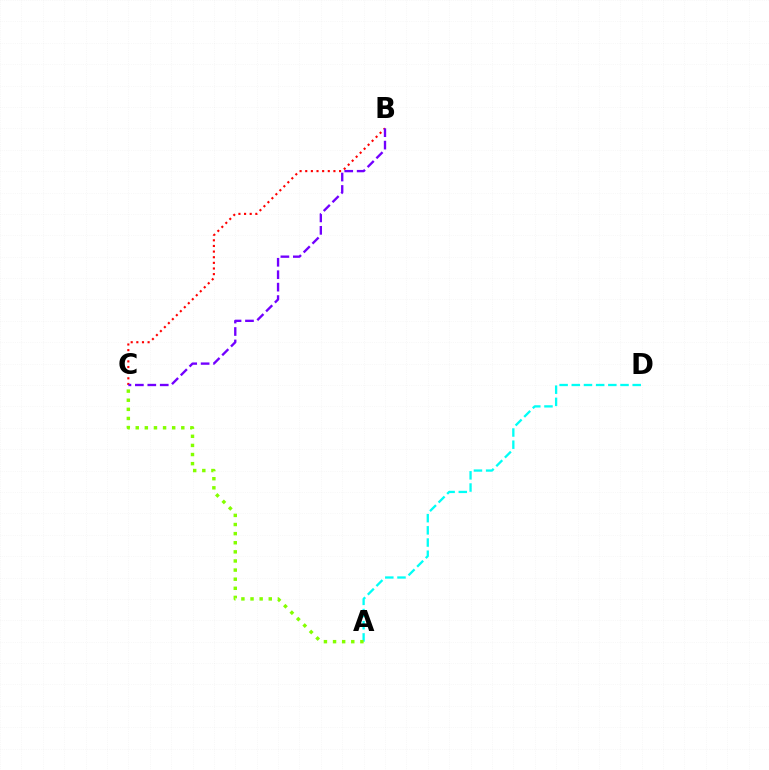{('B', 'C'): [{'color': '#ff0000', 'line_style': 'dotted', 'thickness': 1.53}, {'color': '#7200ff', 'line_style': 'dashed', 'thickness': 1.69}], ('A', 'D'): [{'color': '#00fff6', 'line_style': 'dashed', 'thickness': 1.65}], ('A', 'C'): [{'color': '#84ff00', 'line_style': 'dotted', 'thickness': 2.48}]}